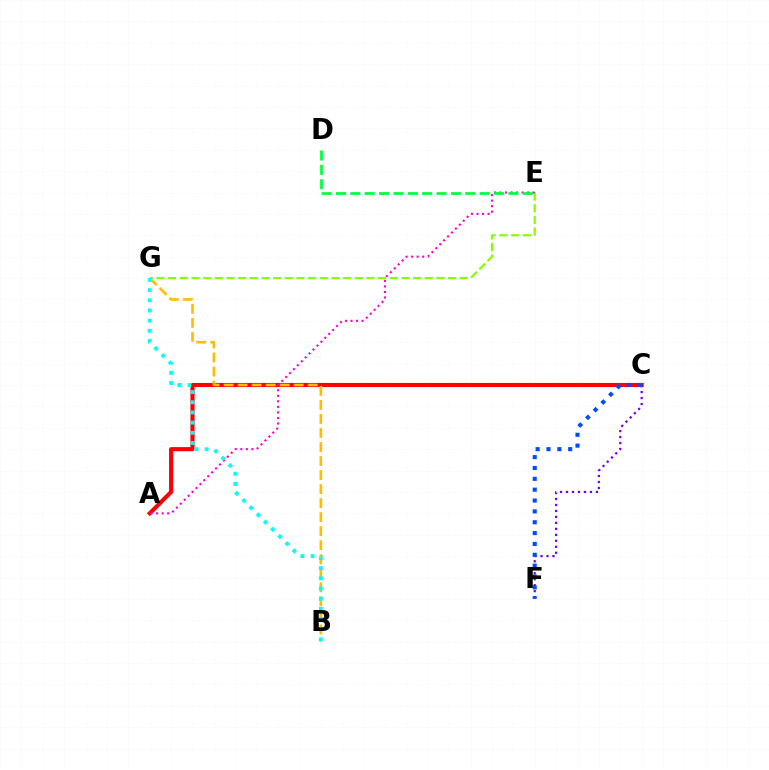{('A', 'C'): [{'color': '#ff0000', 'line_style': 'solid', 'thickness': 2.96}], ('E', 'G'): [{'color': '#84ff00', 'line_style': 'dashed', 'thickness': 1.58}], ('B', 'G'): [{'color': '#ffbd00', 'line_style': 'dashed', 'thickness': 1.91}, {'color': '#00fff6', 'line_style': 'dotted', 'thickness': 2.76}], ('C', 'F'): [{'color': '#7200ff', 'line_style': 'dotted', 'thickness': 1.62}, {'color': '#004bff', 'line_style': 'dotted', 'thickness': 2.95}], ('A', 'E'): [{'color': '#ff00cf', 'line_style': 'dotted', 'thickness': 1.51}], ('D', 'E'): [{'color': '#00ff39', 'line_style': 'dashed', 'thickness': 1.95}]}